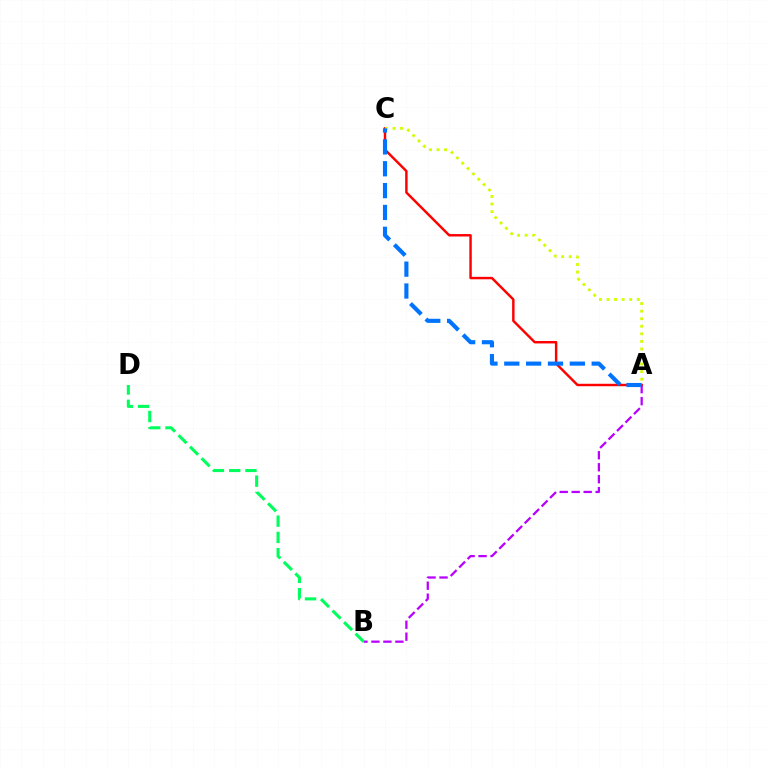{('A', 'B'): [{'color': '#b900ff', 'line_style': 'dashed', 'thickness': 1.63}], ('B', 'D'): [{'color': '#00ff5c', 'line_style': 'dashed', 'thickness': 2.21}], ('A', 'C'): [{'color': '#ff0000', 'line_style': 'solid', 'thickness': 1.76}, {'color': '#d1ff00', 'line_style': 'dotted', 'thickness': 2.05}, {'color': '#0074ff', 'line_style': 'dashed', 'thickness': 2.97}]}